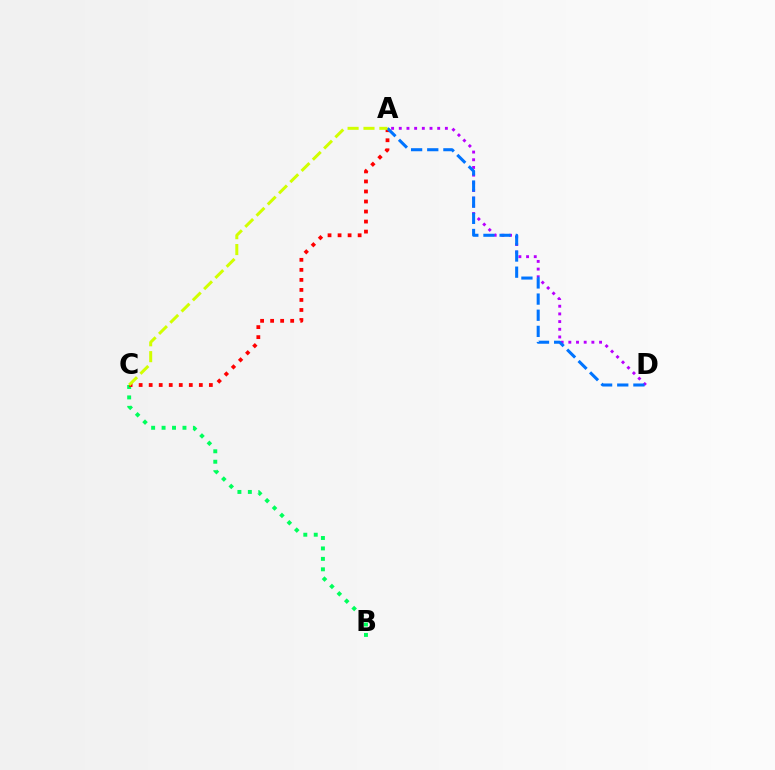{('B', 'C'): [{'color': '#00ff5c', 'line_style': 'dotted', 'thickness': 2.84}], ('A', 'C'): [{'color': '#ff0000', 'line_style': 'dotted', 'thickness': 2.73}, {'color': '#d1ff00', 'line_style': 'dashed', 'thickness': 2.16}], ('A', 'D'): [{'color': '#b900ff', 'line_style': 'dotted', 'thickness': 2.09}, {'color': '#0074ff', 'line_style': 'dashed', 'thickness': 2.19}]}